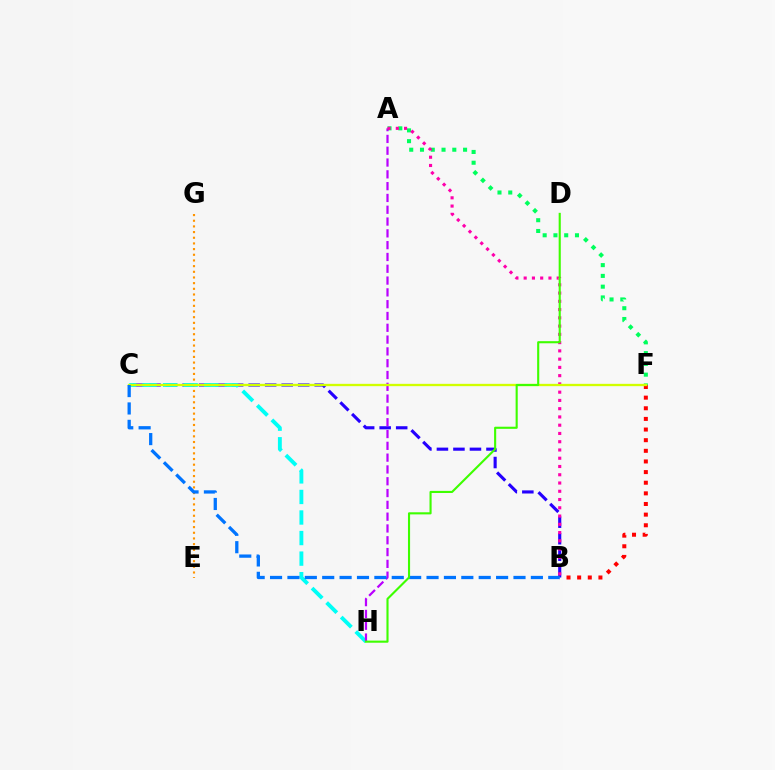{('B', 'C'): [{'color': '#2500ff', 'line_style': 'dashed', 'thickness': 2.24}, {'color': '#0074ff', 'line_style': 'dashed', 'thickness': 2.36}], ('B', 'F'): [{'color': '#ff0000', 'line_style': 'dotted', 'thickness': 2.89}], ('C', 'H'): [{'color': '#00fff6', 'line_style': 'dashed', 'thickness': 2.79}], ('E', 'G'): [{'color': '#ff9400', 'line_style': 'dotted', 'thickness': 1.54}], ('A', 'F'): [{'color': '#00ff5c', 'line_style': 'dotted', 'thickness': 2.93}], ('A', 'H'): [{'color': '#b900ff', 'line_style': 'dashed', 'thickness': 1.6}], ('A', 'B'): [{'color': '#ff00ac', 'line_style': 'dotted', 'thickness': 2.24}], ('C', 'F'): [{'color': '#d1ff00', 'line_style': 'solid', 'thickness': 1.67}], ('D', 'H'): [{'color': '#3dff00', 'line_style': 'solid', 'thickness': 1.52}]}